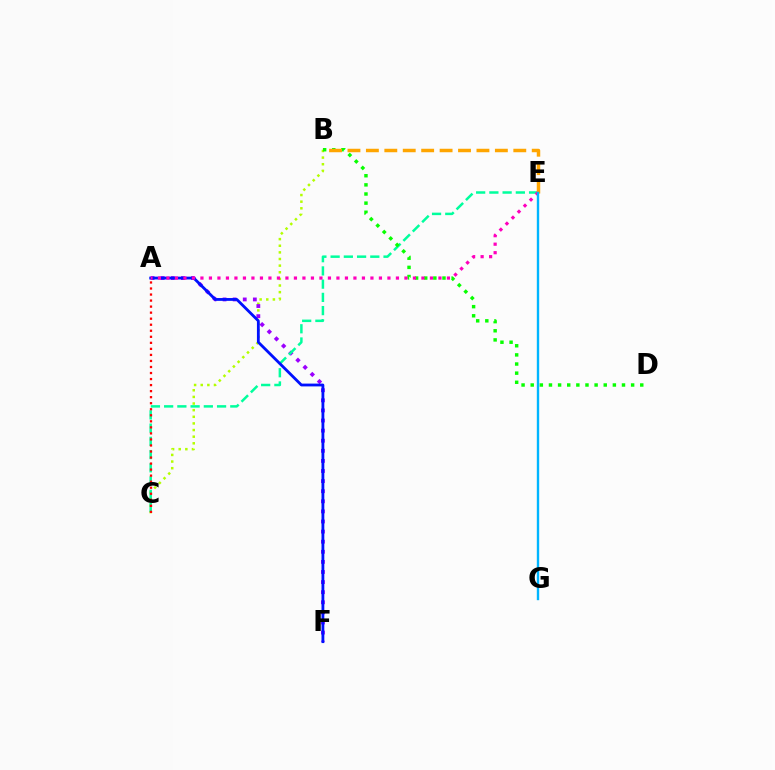{('B', 'C'): [{'color': '#b3ff00', 'line_style': 'dotted', 'thickness': 1.8}], ('A', 'F'): [{'color': '#9b00ff', 'line_style': 'dotted', 'thickness': 2.74}, {'color': '#0010ff', 'line_style': 'solid', 'thickness': 2.02}], ('C', 'E'): [{'color': '#00ff9d', 'line_style': 'dashed', 'thickness': 1.8}], ('B', 'D'): [{'color': '#08ff00', 'line_style': 'dotted', 'thickness': 2.48}], ('B', 'E'): [{'color': '#ffa500', 'line_style': 'dashed', 'thickness': 2.5}], ('A', 'E'): [{'color': '#ff00bd', 'line_style': 'dotted', 'thickness': 2.31}], ('A', 'C'): [{'color': '#ff0000', 'line_style': 'dotted', 'thickness': 1.64}], ('E', 'G'): [{'color': '#00b5ff', 'line_style': 'solid', 'thickness': 1.72}]}